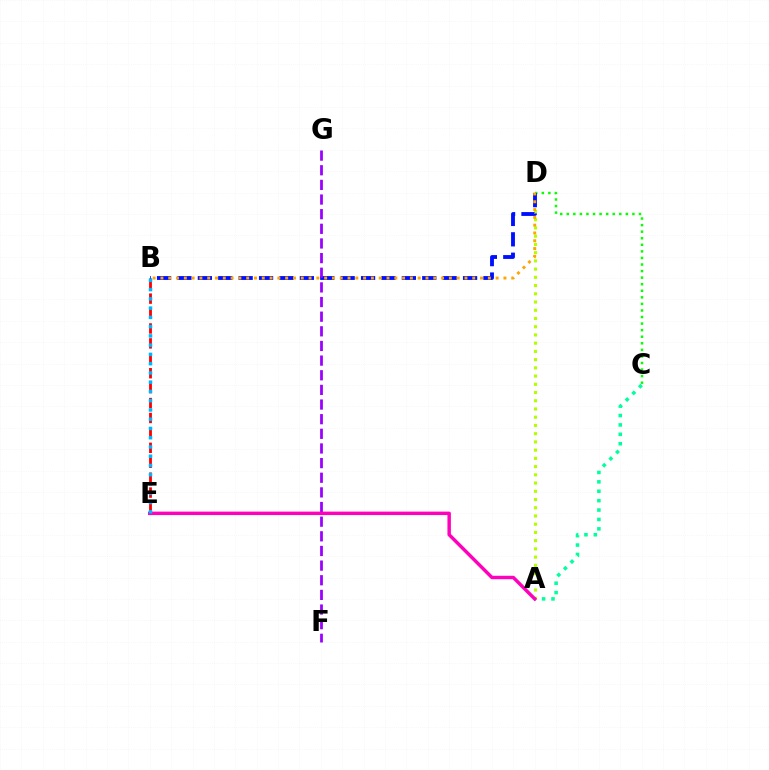{('C', 'D'): [{'color': '#08ff00', 'line_style': 'dotted', 'thickness': 1.78}], ('B', 'E'): [{'color': '#ff0000', 'line_style': 'dashed', 'thickness': 2.03}, {'color': '#00b5ff', 'line_style': 'dotted', 'thickness': 2.51}], ('A', 'D'): [{'color': '#b3ff00', 'line_style': 'dotted', 'thickness': 2.24}], ('B', 'D'): [{'color': '#0010ff', 'line_style': 'dashed', 'thickness': 2.77}, {'color': '#ffa500', 'line_style': 'dotted', 'thickness': 2.12}], ('F', 'G'): [{'color': '#9b00ff', 'line_style': 'dashed', 'thickness': 1.99}], ('A', 'C'): [{'color': '#00ff9d', 'line_style': 'dotted', 'thickness': 2.55}], ('A', 'E'): [{'color': '#ff00bd', 'line_style': 'solid', 'thickness': 2.48}]}